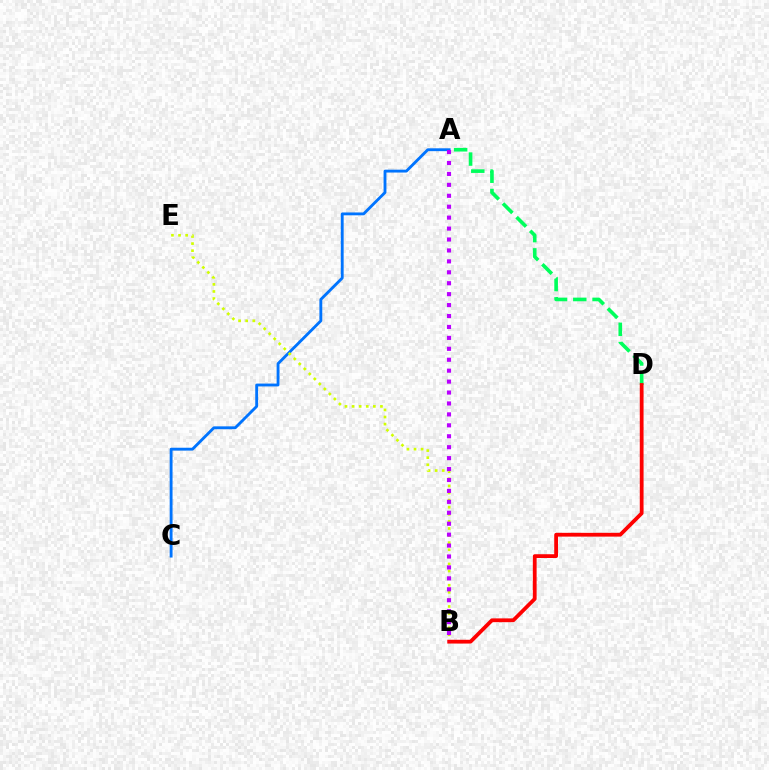{('A', 'D'): [{'color': '#00ff5c', 'line_style': 'dashed', 'thickness': 2.62}], ('A', 'C'): [{'color': '#0074ff', 'line_style': 'solid', 'thickness': 2.06}], ('B', 'E'): [{'color': '#d1ff00', 'line_style': 'dotted', 'thickness': 1.93}], ('B', 'D'): [{'color': '#ff0000', 'line_style': 'solid', 'thickness': 2.72}], ('A', 'B'): [{'color': '#b900ff', 'line_style': 'dotted', 'thickness': 2.97}]}